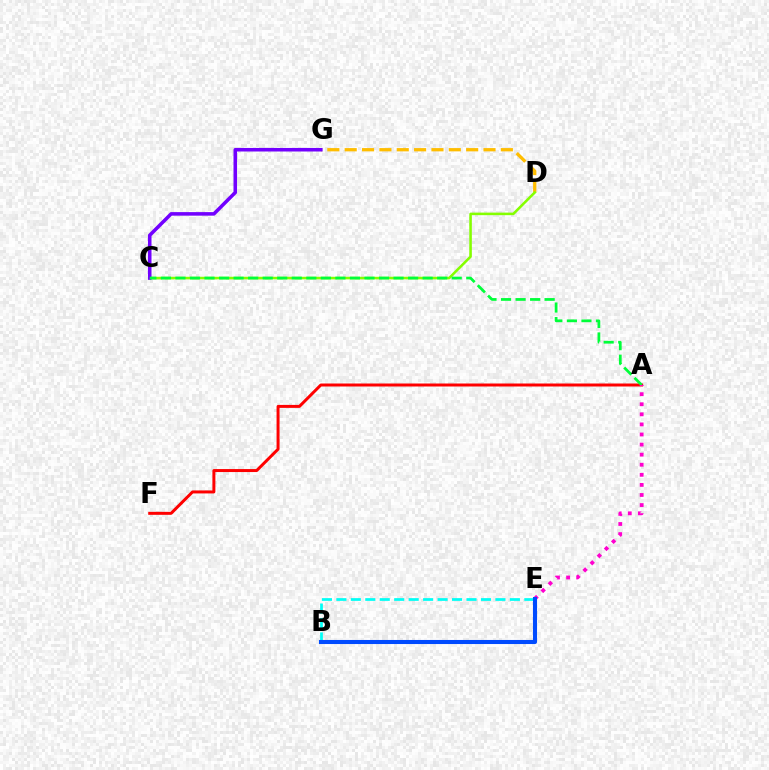{('A', 'F'): [{'color': '#ff0000', 'line_style': 'solid', 'thickness': 2.15}], ('D', 'G'): [{'color': '#ffbd00', 'line_style': 'dashed', 'thickness': 2.36}], ('C', 'D'): [{'color': '#84ff00', 'line_style': 'solid', 'thickness': 1.84}], ('C', 'G'): [{'color': '#7200ff', 'line_style': 'solid', 'thickness': 2.56}], ('B', 'E'): [{'color': '#00fff6', 'line_style': 'dashed', 'thickness': 1.96}, {'color': '#004bff', 'line_style': 'solid', 'thickness': 2.93}], ('A', 'C'): [{'color': '#00ff39', 'line_style': 'dashed', 'thickness': 1.98}], ('A', 'E'): [{'color': '#ff00cf', 'line_style': 'dotted', 'thickness': 2.74}]}